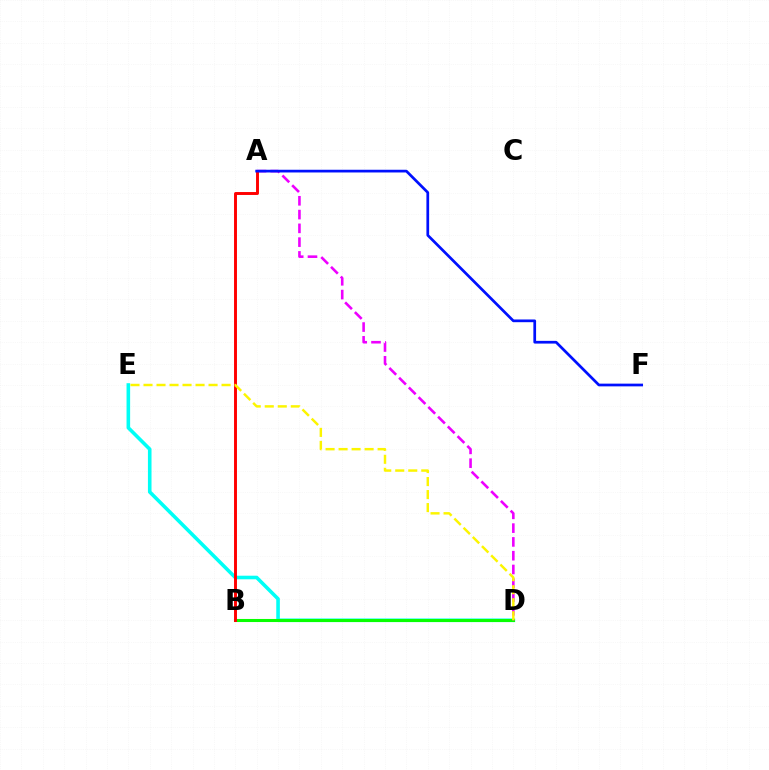{('D', 'E'): [{'color': '#00fff6', 'line_style': 'solid', 'thickness': 2.59}, {'color': '#fcf500', 'line_style': 'dashed', 'thickness': 1.77}], ('B', 'D'): [{'color': '#08ff00', 'line_style': 'solid', 'thickness': 2.21}], ('A', 'D'): [{'color': '#ee00ff', 'line_style': 'dashed', 'thickness': 1.87}], ('A', 'B'): [{'color': '#ff0000', 'line_style': 'solid', 'thickness': 2.11}], ('A', 'F'): [{'color': '#0010ff', 'line_style': 'solid', 'thickness': 1.96}]}